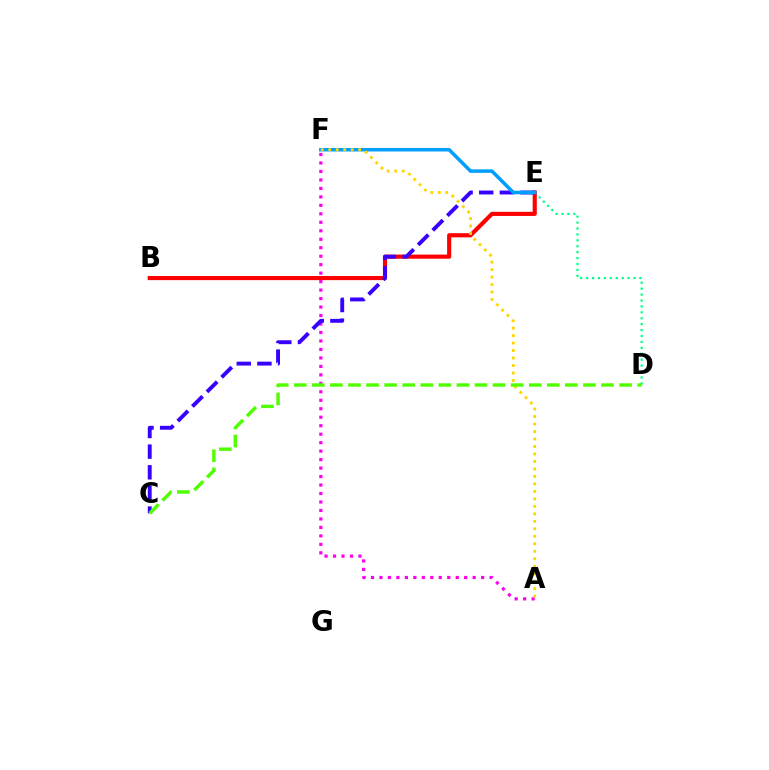{('A', 'F'): [{'color': '#ff00ed', 'line_style': 'dotted', 'thickness': 2.3}, {'color': '#ffd500', 'line_style': 'dotted', 'thickness': 2.03}], ('D', 'E'): [{'color': '#00ff86', 'line_style': 'dotted', 'thickness': 1.61}], ('B', 'E'): [{'color': '#ff0000', 'line_style': 'solid', 'thickness': 2.97}], ('C', 'E'): [{'color': '#3700ff', 'line_style': 'dashed', 'thickness': 2.8}], ('E', 'F'): [{'color': '#009eff', 'line_style': 'solid', 'thickness': 2.53}], ('C', 'D'): [{'color': '#4fff00', 'line_style': 'dashed', 'thickness': 2.46}]}